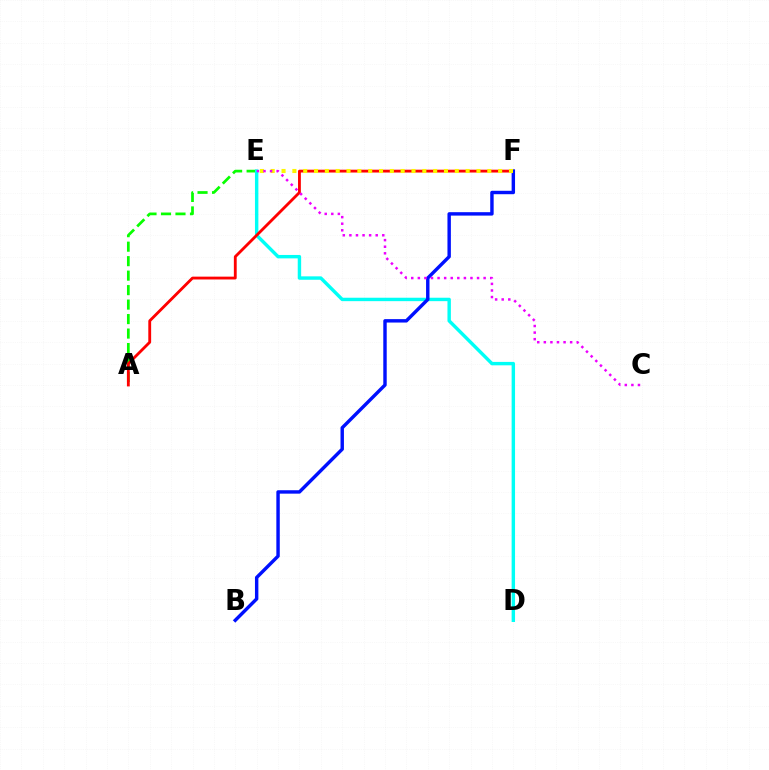{('A', 'E'): [{'color': '#08ff00', 'line_style': 'dashed', 'thickness': 1.97}], ('D', 'E'): [{'color': '#00fff6', 'line_style': 'solid', 'thickness': 2.46}], ('A', 'F'): [{'color': '#ff0000', 'line_style': 'solid', 'thickness': 2.04}], ('B', 'F'): [{'color': '#0010ff', 'line_style': 'solid', 'thickness': 2.46}], ('E', 'F'): [{'color': '#fcf500', 'line_style': 'dotted', 'thickness': 2.94}], ('C', 'E'): [{'color': '#ee00ff', 'line_style': 'dotted', 'thickness': 1.79}]}